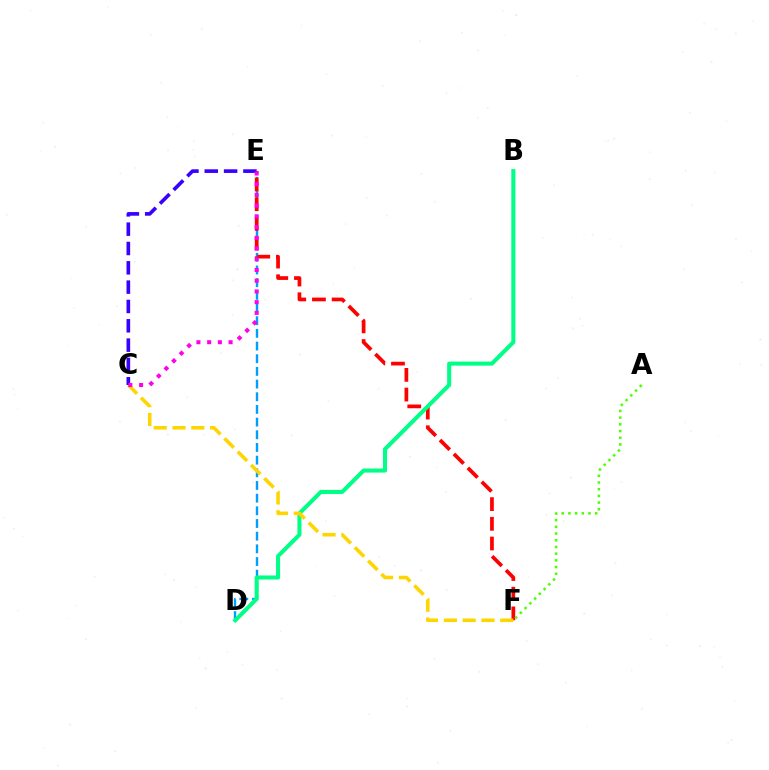{('D', 'E'): [{'color': '#009eff', 'line_style': 'dashed', 'thickness': 1.72}], ('E', 'F'): [{'color': '#ff0000', 'line_style': 'dashed', 'thickness': 2.67}], ('B', 'D'): [{'color': '#00ff86', 'line_style': 'solid', 'thickness': 2.91}], ('A', 'F'): [{'color': '#4fff00', 'line_style': 'dotted', 'thickness': 1.82}], ('C', 'F'): [{'color': '#ffd500', 'line_style': 'dashed', 'thickness': 2.55}], ('C', 'E'): [{'color': '#3700ff', 'line_style': 'dashed', 'thickness': 2.63}, {'color': '#ff00ed', 'line_style': 'dotted', 'thickness': 2.91}]}